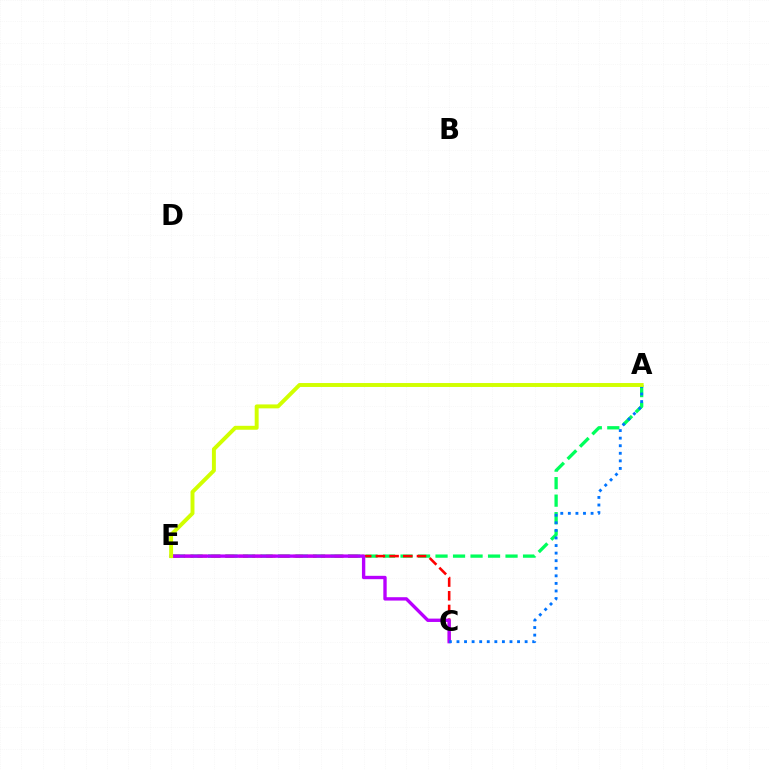{('A', 'E'): [{'color': '#00ff5c', 'line_style': 'dashed', 'thickness': 2.38}, {'color': '#d1ff00', 'line_style': 'solid', 'thickness': 2.83}], ('C', 'E'): [{'color': '#ff0000', 'line_style': 'dashed', 'thickness': 1.86}, {'color': '#b900ff', 'line_style': 'solid', 'thickness': 2.42}], ('A', 'C'): [{'color': '#0074ff', 'line_style': 'dotted', 'thickness': 2.06}]}